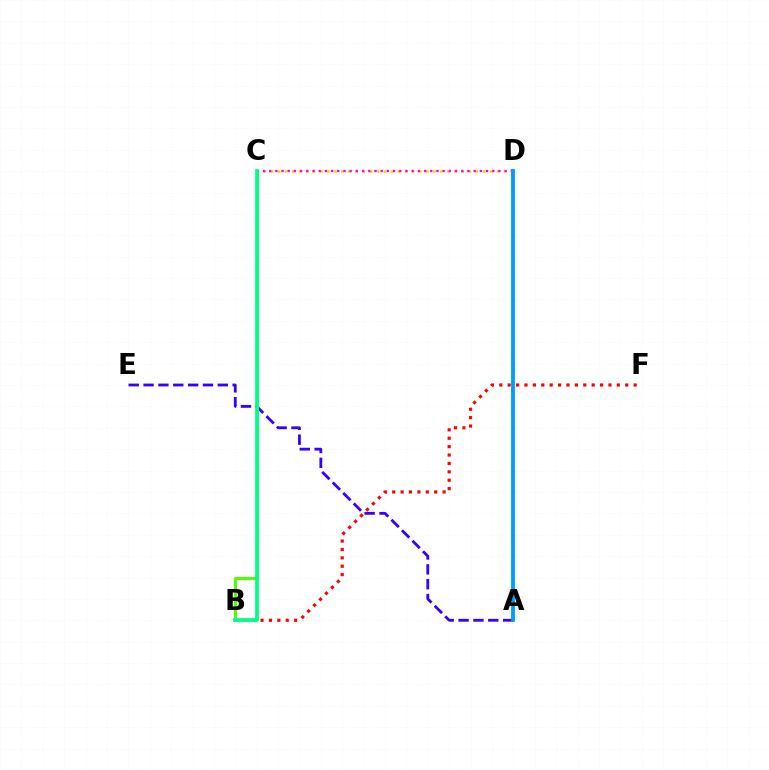{('A', 'E'): [{'color': '#3700ff', 'line_style': 'dashed', 'thickness': 2.02}], ('B', 'F'): [{'color': '#ff0000', 'line_style': 'dotted', 'thickness': 2.28}], ('B', 'C'): [{'color': '#4fff00', 'line_style': 'solid', 'thickness': 2.17}, {'color': '#00ff86', 'line_style': 'solid', 'thickness': 2.68}], ('C', 'D'): [{'color': '#ffd500', 'line_style': 'dotted', 'thickness': 1.92}, {'color': '#ff00ed', 'line_style': 'dotted', 'thickness': 1.68}], ('A', 'D'): [{'color': '#009eff', 'line_style': 'solid', 'thickness': 2.77}]}